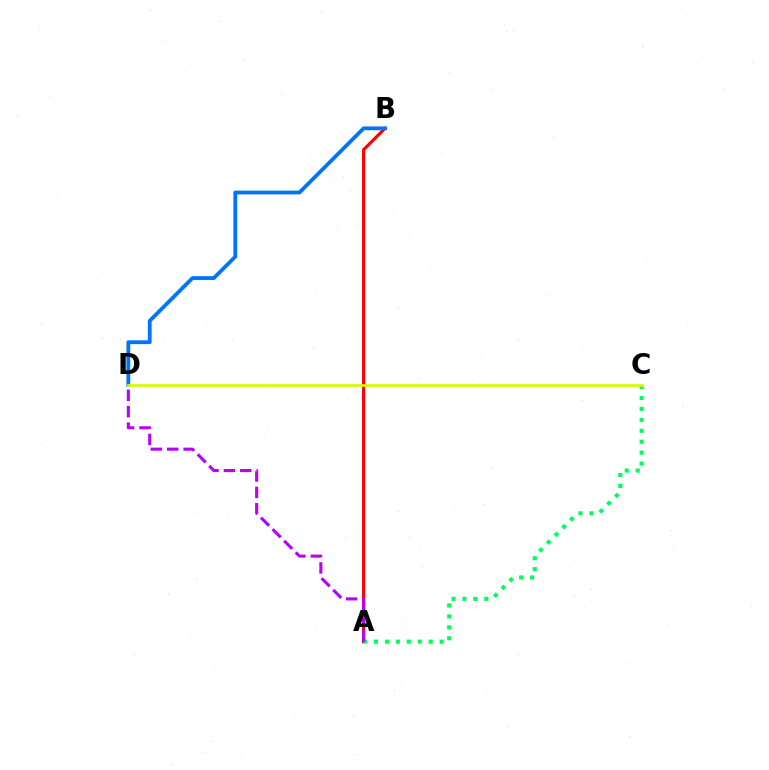{('A', 'B'): [{'color': '#ff0000', 'line_style': 'solid', 'thickness': 2.25}], ('B', 'D'): [{'color': '#0074ff', 'line_style': 'solid', 'thickness': 2.74}], ('A', 'C'): [{'color': '#00ff5c', 'line_style': 'dotted', 'thickness': 2.97}], ('C', 'D'): [{'color': '#d1ff00', 'line_style': 'solid', 'thickness': 1.92}], ('A', 'D'): [{'color': '#b900ff', 'line_style': 'dashed', 'thickness': 2.22}]}